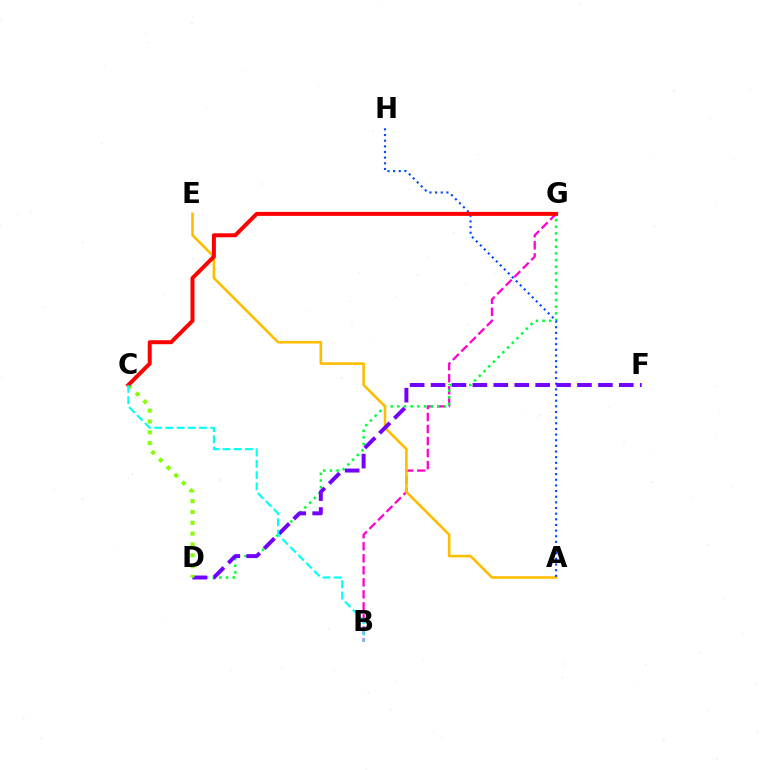{('B', 'G'): [{'color': '#ff00cf', 'line_style': 'dashed', 'thickness': 1.63}], ('D', 'G'): [{'color': '#00ff39', 'line_style': 'dotted', 'thickness': 1.81}], ('A', 'E'): [{'color': '#ffbd00', 'line_style': 'solid', 'thickness': 1.87}], ('A', 'H'): [{'color': '#004bff', 'line_style': 'dotted', 'thickness': 1.53}], ('D', 'F'): [{'color': '#7200ff', 'line_style': 'dashed', 'thickness': 2.84}], ('C', 'D'): [{'color': '#84ff00', 'line_style': 'dotted', 'thickness': 2.94}], ('C', 'G'): [{'color': '#ff0000', 'line_style': 'solid', 'thickness': 2.86}], ('B', 'C'): [{'color': '#00fff6', 'line_style': 'dashed', 'thickness': 1.52}]}